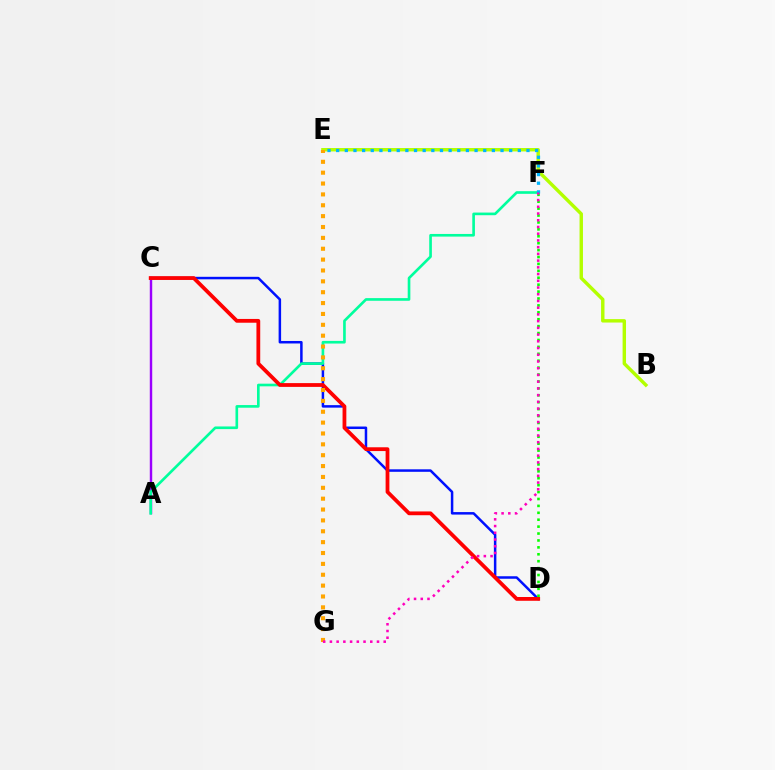{('C', 'D'): [{'color': '#0010ff', 'line_style': 'solid', 'thickness': 1.8}, {'color': '#ff0000', 'line_style': 'solid', 'thickness': 2.72}], ('B', 'E'): [{'color': '#b3ff00', 'line_style': 'solid', 'thickness': 2.46}], ('A', 'C'): [{'color': '#9b00ff', 'line_style': 'solid', 'thickness': 1.75}], ('A', 'F'): [{'color': '#00ff9d', 'line_style': 'solid', 'thickness': 1.91}], ('E', 'F'): [{'color': '#00b5ff', 'line_style': 'dotted', 'thickness': 2.35}], ('E', 'G'): [{'color': '#ffa500', 'line_style': 'dotted', 'thickness': 2.95}], ('D', 'F'): [{'color': '#08ff00', 'line_style': 'dotted', 'thickness': 1.88}], ('F', 'G'): [{'color': '#ff00bd', 'line_style': 'dotted', 'thickness': 1.83}]}